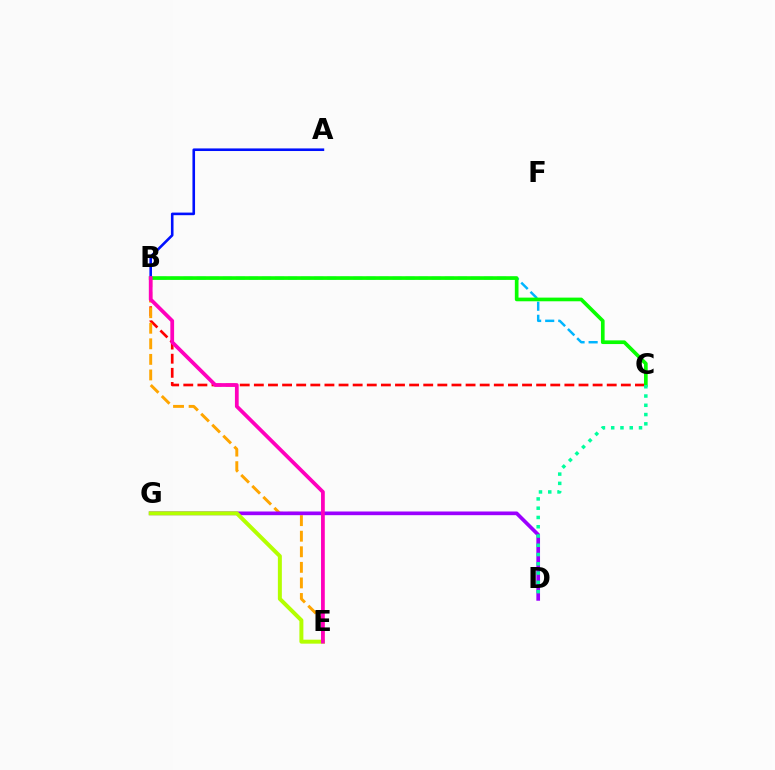{('B', 'C'): [{'color': '#ff0000', 'line_style': 'dashed', 'thickness': 1.92}, {'color': '#00b5ff', 'line_style': 'dashed', 'thickness': 1.77}, {'color': '#08ff00', 'line_style': 'solid', 'thickness': 2.64}], ('B', 'E'): [{'color': '#ffa500', 'line_style': 'dashed', 'thickness': 2.12}, {'color': '#ff00bd', 'line_style': 'solid', 'thickness': 2.7}], ('D', 'G'): [{'color': '#9b00ff', 'line_style': 'solid', 'thickness': 2.65}], ('A', 'B'): [{'color': '#0010ff', 'line_style': 'solid', 'thickness': 1.87}], ('E', 'G'): [{'color': '#b3ff00', 'line_style': 'solid', 'thickness': 2.86}], ('C', 'D'): [{'color': '#00ff9d', 'line_style': 'dotted', 'thickness': 2.52}]}